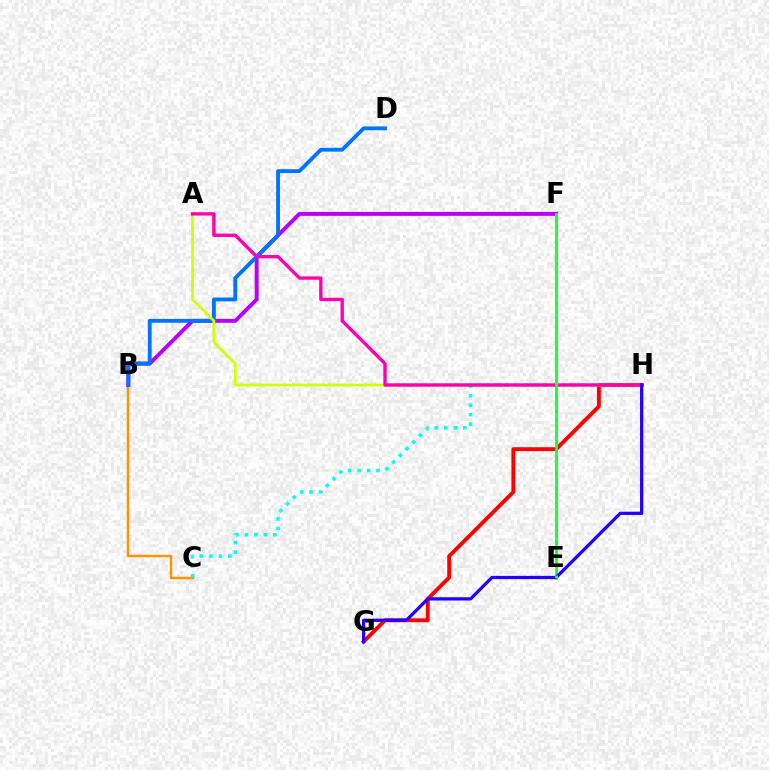{('B', 'C'): [{'color': '#ff9400', 'line_style': 'solid', 'thickness': 1.79}], ('C', 'H'): [{'color': '#00fff6', 'line_style': 'dotted', 'thickness': 2.58}], ('B', 'F'): [{'color': '#b900ff', 'line_style': 'solid', 'thickness': 2.83}], ('B', 'D'): [{'color': '#0074ff', 'line_style': 'solid', 'thickness': 2.77}], ('G', 'H'): [{'color': '#ff0000', 'line_style': 'solid', 'thickness': 2.8}, {'color': '#2500ff', 'line_style': 'solid', 'thickness': 2.35}], ('A', 'H'): [{'color': '#d1ff00', 'line_style': 'solid', 'thickness': 1.97}, {'color': '#ff00ac', 'line_style': 'solid', 'thickness': 2.42}], ('E', 'F'): [{'color': '#00ff5c', 'line_style': 'solid', 'thickness': 2.04}, {'color': '#3dff00', 'line_style': 'dotted', 'thickness': 2.09}]}